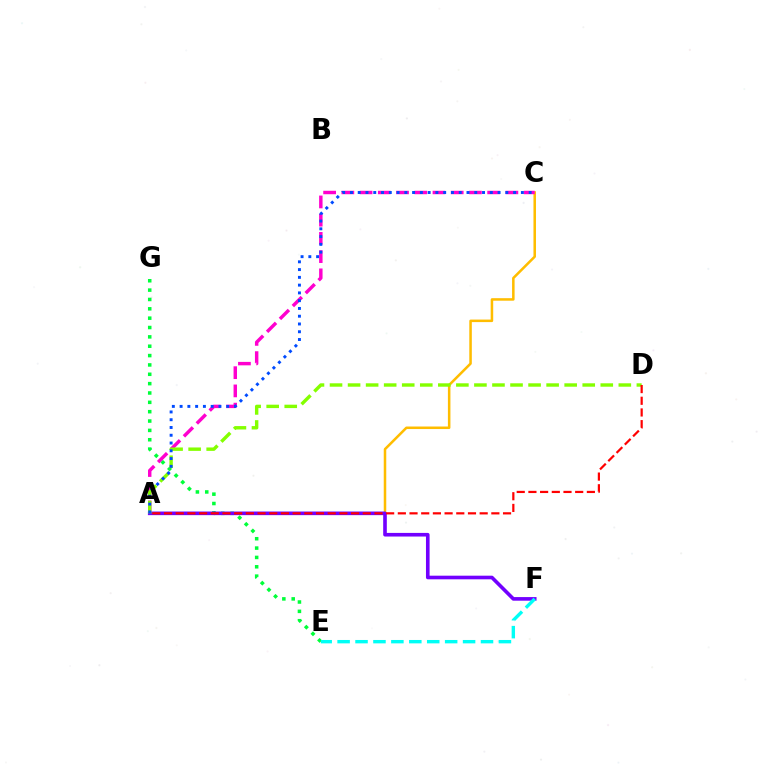{('A', 'C'): [{'color': '#ffbd00', 'line_style': 'solid', 'thickness': 1.82}, {'color': '#ff00cf', 'line_style': 'dashed', 'thickness': 2.48}, {'color': '#004bff', 'line_style': 'dotted', 'thickness': 2.11}], ('E', 'G'): [{'color': '#00ff39', 'line_style': 'dotted', 'thickness': 2.54}], ('A', 'F'): [{'color': '#7200ff', 'line_style': 'solid', 'thickness': 2.61}], ('A', 'D'): [{'color': '#84ff00', 'line_style': 'dashed', 'thickness': 2.45}, {'color': '#ff0000', 'line_style': 'dashed', 'thickness': 1.59}], ('E', 'F'): [{'color': '#00fff6', 'line_style': 'dashed', 'thickness': 2.44}]}